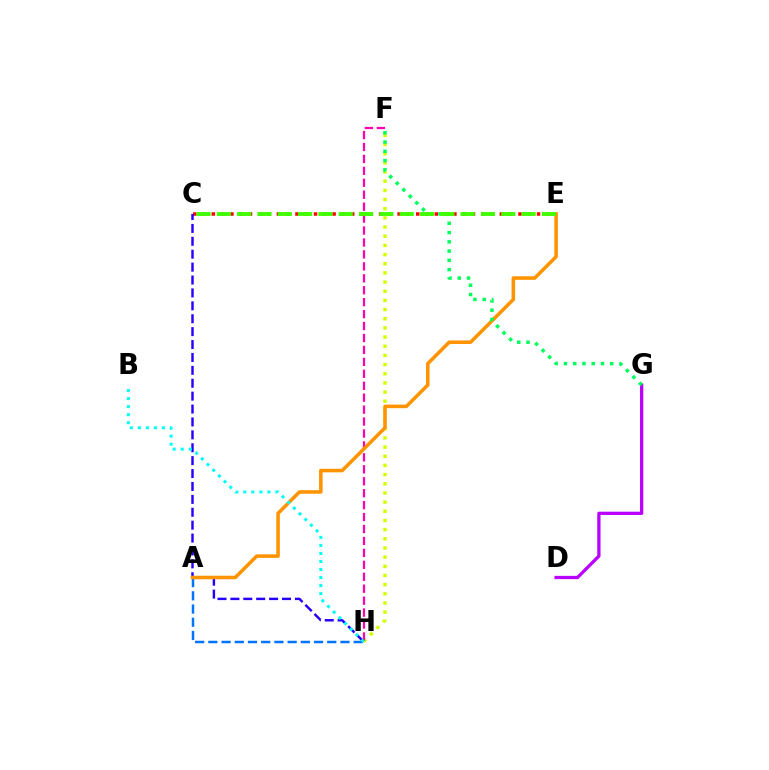{('F', 'H'): [{'color': '#d1ff00', 'line_style': 'dotted', 'thickness': 2.49}, {'color': '#ff00ac', 'line_style': 'dashed', 'thickness': 1.62}], ('A', 'H'): [{'color': '#0074ff', 'line_style': 'dashed', 'thickness': 1.79}], ('C', 'E'): [{'color': '#ff0000', 'line_style': 'dotted', 'thickness': 2.52}, {'color': '#3dff00', 'line_style': 'dashed', 'thickness': 2.76}], ('C', 'H'): [{'color': '#2500ff', 'line_style': 'dashed', 'thickness': 1.75}], ('D', 'G'): [{'color': '#b900ff', 'line_style': 'solid', 'thickness': 2.36}], ('A', 'E'): [{'color': '#ff9400', 'line_style': 'solid', 'thickness': 2.56}], ('F', 'G'): [{'color': '#00ff5c', 'line_style': 'dotted', 'thickness': 2.52}], ('B', 'H'): [{'color': '#00fff6', 'line_style': 'dotted', 'thickness': 2.18}]}